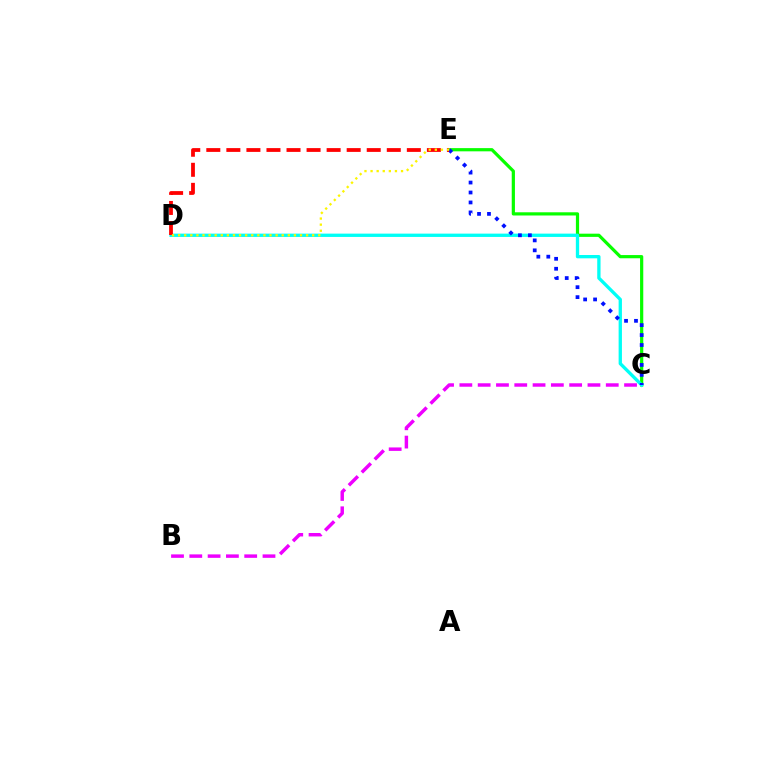{('C', 'E'): [{'color': '#08ff00', 'line_style': 'solid', 'thickness': 2.31}, {'color': '#0010ff', 'line_style': 'dotted', 'thickness': 2.7}], ('C', 'D'): [{'color': '#00fff6', 'line_style': 'solid', 'thickness': 2.39}], ('D', 'E'): [{'color': '#ff0000', 'line_style': 'dashed', 'thickness': 2.72}, {'color': '#fcf500', 'line_style': 'dotted', 'thickness': 1.66}], ('B', 'C'): [{'color': '#ee00ff', 'line_style': 'dashed', 'thickness': 2.49}]}